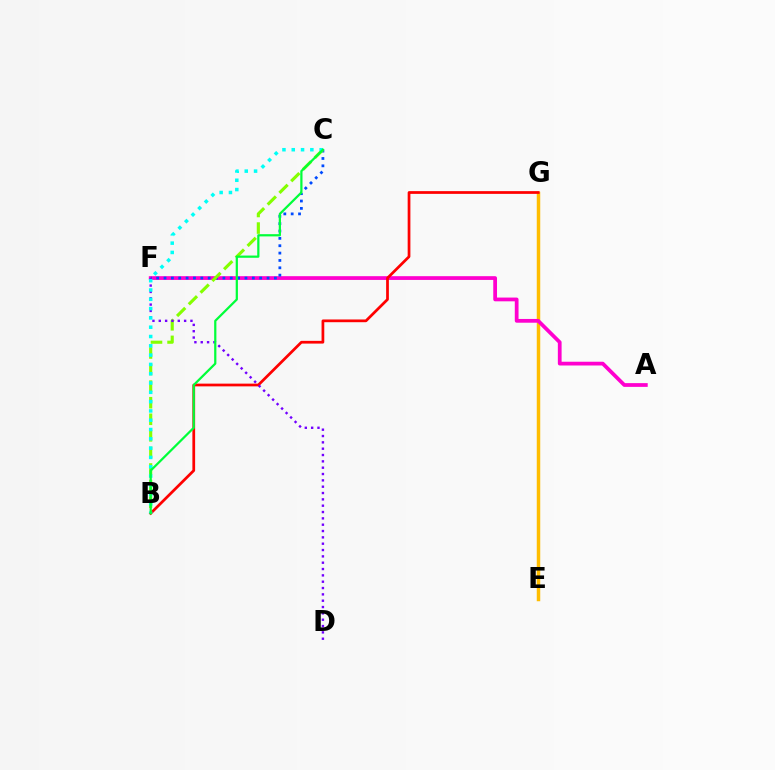{('E', 'G'): [{'color': '#ffbd00', 'line_style': 'solid', 'thickness': 2.5}], ('A', 'F'): [{'color': '#ff00cf', 'line_style': 'solid', 'thickness': 2.7}], ('C', 'F'): [{'color': '#004bff', 'line_style': 'dotted', 'thickness': 2.0}], ('B', 'G'): [{'color': '#ff0000', 'line_style': 'solid', 'thickness': 1.97}], ('B', 'C'): [{'color': '#84ff00', 'line_style': 'dashed', 'thickness': 2.25}, {'color': '#00fff6', 'line_style': 'dotted', 'thickness': 2.53}, {'color': '#00ff39', 'line_style': 'solid', 'thickness': 1.61}], ('D', 'F'): [{'color': '#7200ff', 'line_style': 'dotted', 'thickness': 1.72}]}